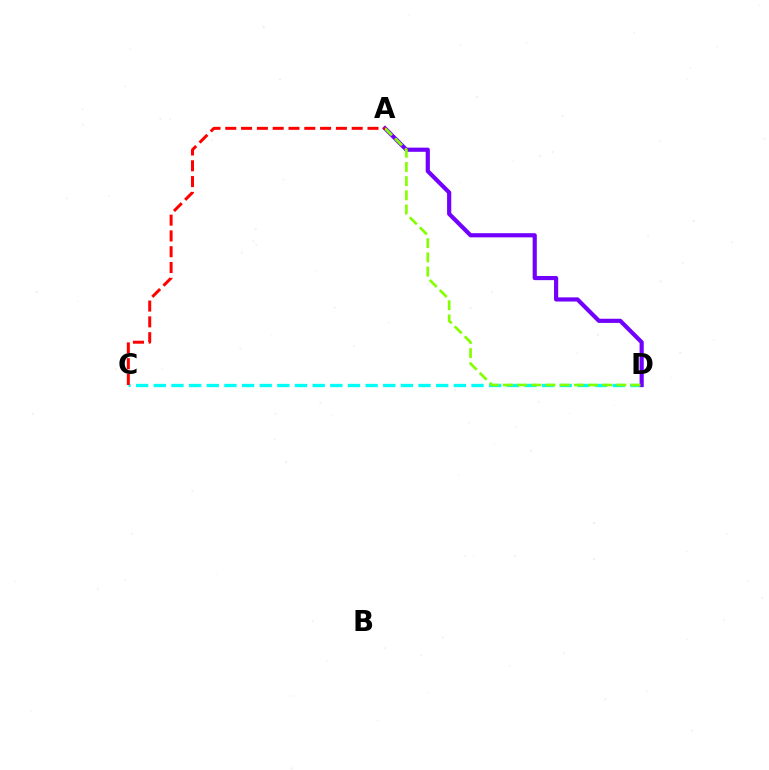{('C', 'D'): [{'color': '#00fff6', 'line_style': 'dashed', 'thickness': 2.4}], ('A', 'D'): [{'color': '#7200ff', 'line_style': 'solid', 'thickness': 3.0}, {'color': '#84ff00', 'line_style': 'dashed', 'thickness': 1.93}], ('A', 'C'): [{'color': '#ff0000', 'line_style': 'dashed', 'thickness': 2.15}]}